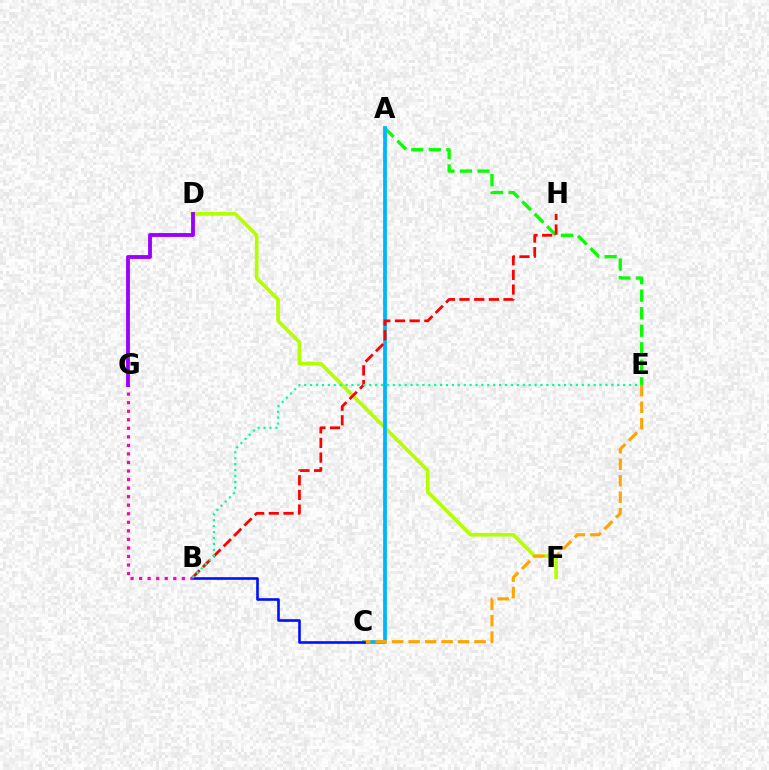{('A', 'E'): [{'color': '#08ff00', 'line_style': 'dashed', 'thickness': 2.38}], ('D', 'F'): [{'color': '#b3ff00', 'line_style': 'solid', 'thickness': 2.64}], ('A', 'C'): [{'color': '#00b5ff', 'line_style': 'solid', 'thickness': 2.73}], ('C', 'E'): [{'color': '#ffa500', 'line_style': 'dashed', 'thickness': 2.24}], ('B', 'C'): [{'color': '#0010ff', 'line_style': 'solid', 'thickness': 1.89}], ('B', 'G'): [{'color': '#ff00bd', 'line_style': 'dotted', 'thickness': 2.32}], ('B', 'H'): [{'color': '#ff0000', 'line_style': 'dashed', 'thickness': 1.99}], ('B', 'E'): [{'color': '#00ff9d', 'line_style': 'dotted', 'thickness': 1.6}], ('D', 'G'): [{'color': '#9b00ff', 'line_style': 'solid', 'thickness': 2.77}]}